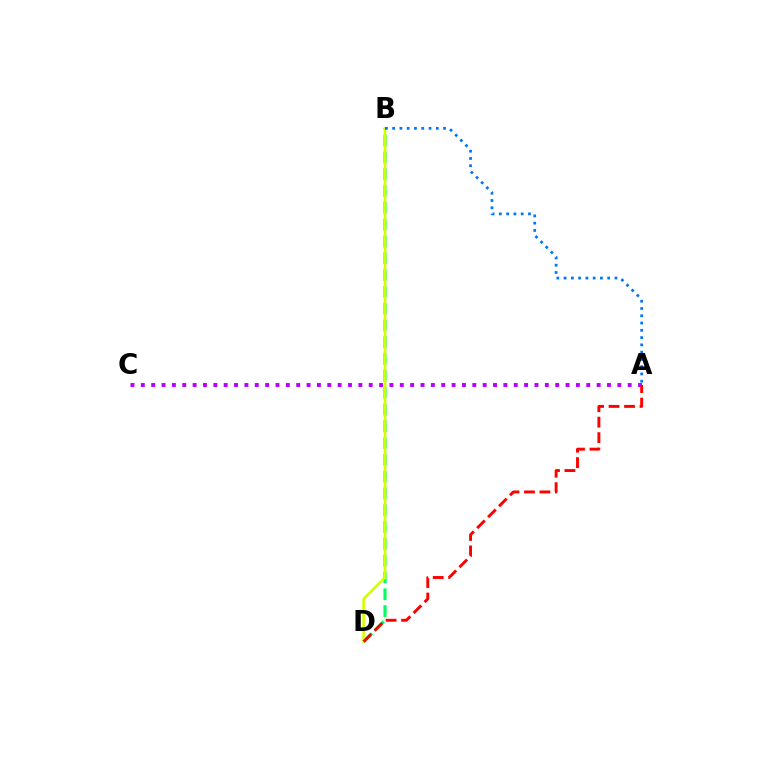{('A', 'C'): [{'color': '#b900ff', 'line_style': 'dotted', 'thickness': 2.81}], ('B', 'D'): [{'color': '#00ff5c', 'line_style': 'dashed', 'thickness': 2.28}, {'color': '#d1ff00', 'line_style': 'solid', 'thickness': 1.88}], ('A', 'D'): [{'color': '#ff0000', 'line_style': 'dashed', 'thickness': 2.1}], ('A', 'B'): [{'color': '#0074ff', 'line_style': 'dotted', 'thickness': 1.98}]}